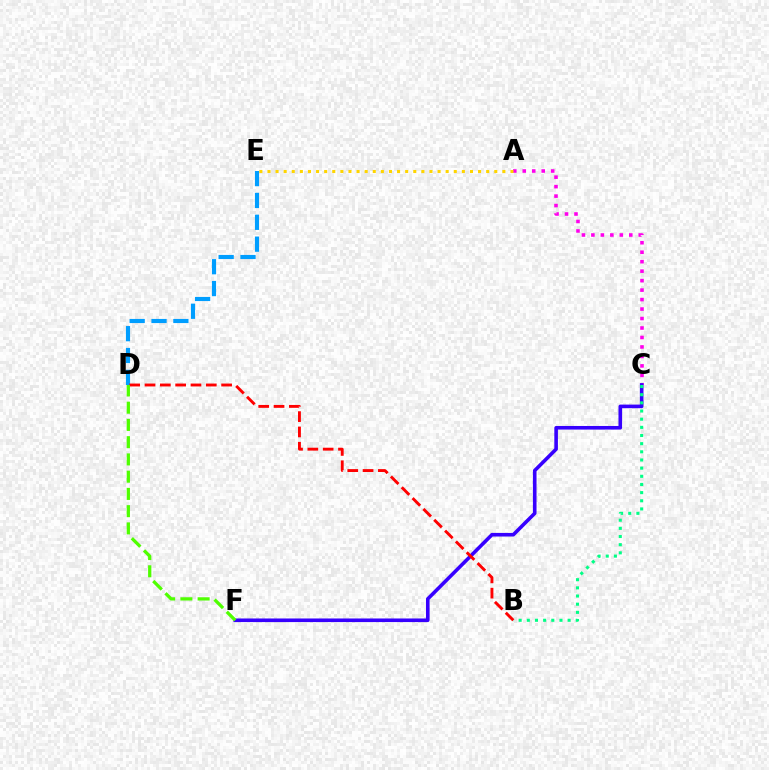{('A', 'C'): [{'color': '#ff00ed', 'line_style': 'dotted', 'thickness': 2.57}], ('A', 'E'): [{'color': '#ffd500', 'line_style': 'dotted', 'thickness': 2.2}], ('C', 'F'): [{'color': '#3700ff', 'line_style': 'solid', 'thickness': 2.59}], ('D', 'E'): [{'color': '#009eff', 'line_style': 'dashed', 'thickness': 2.97}], ('B', 'C'): [{'color': '#00ff86', 'line_style': 'dotted', 'thickness': 2.22}], ('B', 'D'): [{'color': '#ff0000', 'line_style': 'dashed', 'thickness': 2.08}], ('D', 'F'): [{'color': '#4fff00', 'line_style': 'dashed', 'thickness': 2.34}]}